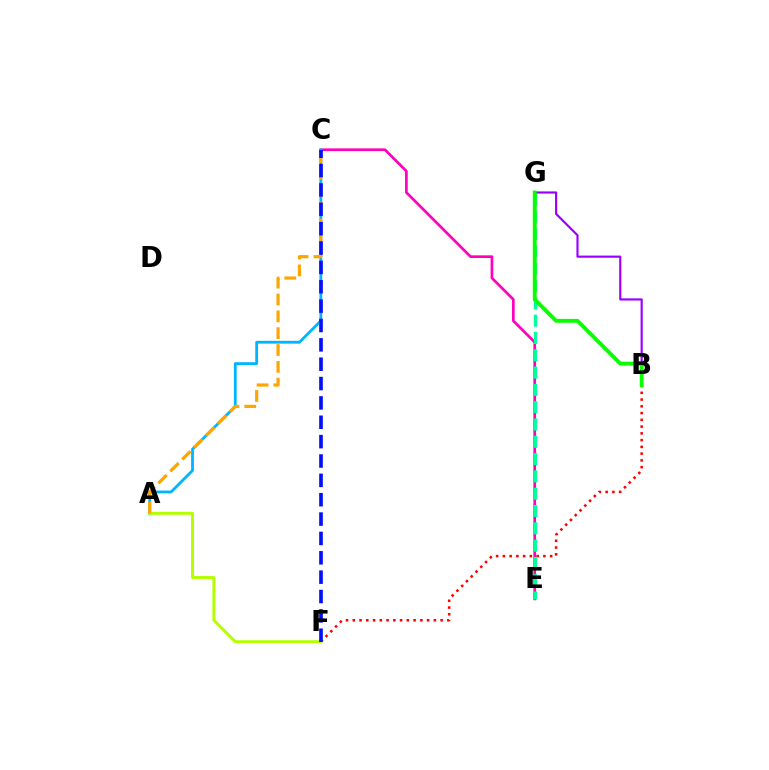{('C', 'E'): [{'color': '#ff00bd', 'line_style': 'solid', 'thickness': 1.94}], ('B', 'F'): [{'color': '#ff0000', 'line_style': 'dotted', 'thickness': 1.84}], ('A', 'C'): [{'color': '#00b5ff', 'line_style': 'solid', 'thickness': 2.02}, {'color': '#ffa500', 'line_style': 'dashed', 'thickness': 2.29}], ('A', 'F'): [{'color': '#b3ff00', 'line_style': 'solid', 'thickness': 2.09}], ('E', 'G'): [{'color': '#00ff9d', 'line_style': 'dashed', 'thickness': 2.35}], ('B', 'G'): [{'color': '#9b00ff', 'line_style': 'solid', 'thickness': 1.56}, {'color': '#08ff00', 'line_style': 'solid', 'thickness': 2.78}], ('C', 'F'): [{'color': '#0010ff', 'line_style': 'dashed', 'thickness': 2.63}]}